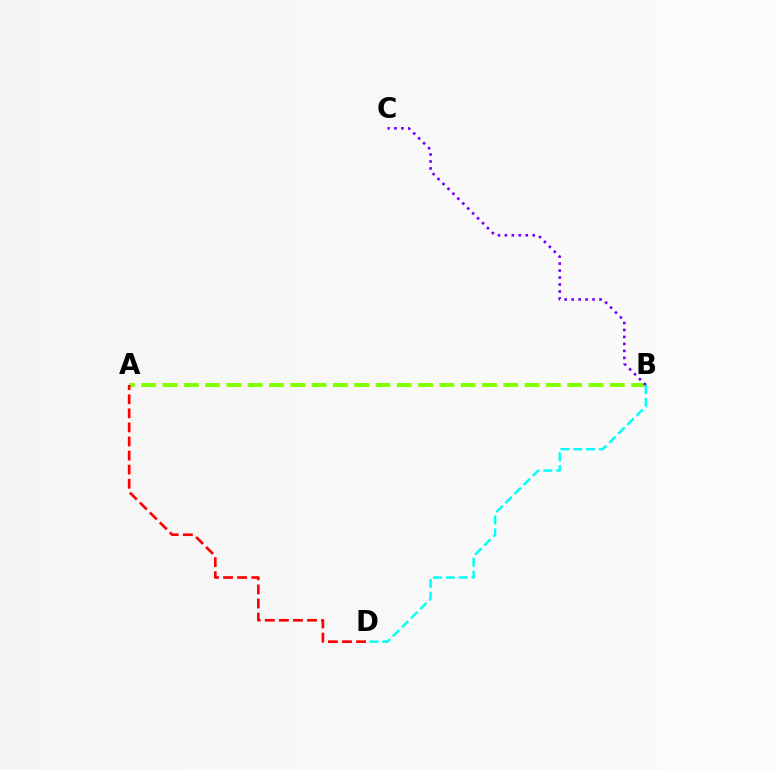{('A', 'B'): [{'color': '#84ff00', 'line_style': 'dashed', 'thickness': 2.89}], ('B', 'C'): [{'color': '#7200ff', 'line_style': 'dotted', 'thickness': 1.89}], ('B', 'D'): [{'color': '#00fff6', 'line_style': 'dashed', 'thickness': 1.74}], ('A', 'D'): [{'color': '#ff0000', 'line_style': 'dashed', 'thickness': 1.91}]}